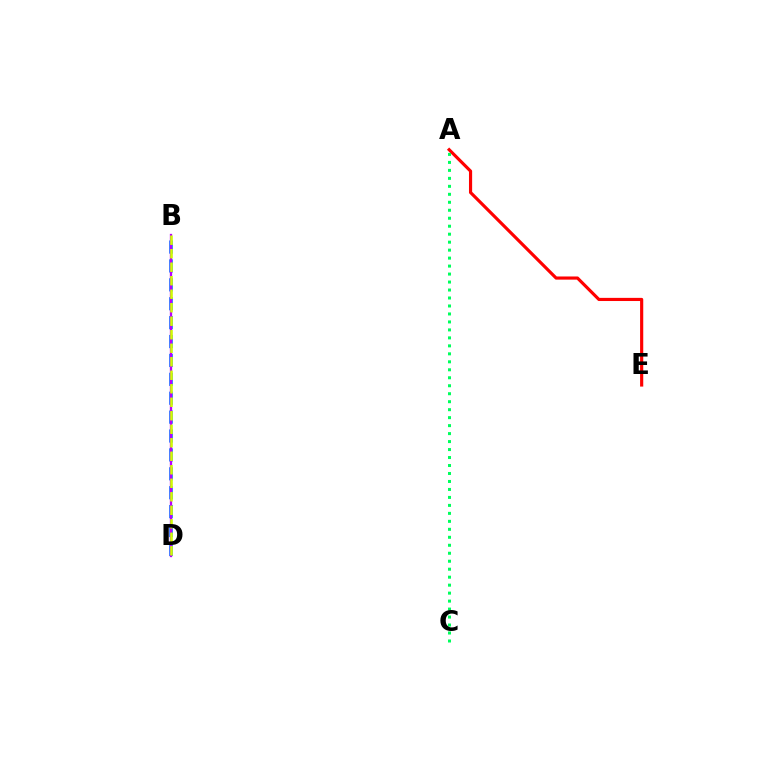{('A', 'E'): [{'color': '#ff0000', 'line_style': 'solid', 'thickness': 2.27}], ('B', 'D'): [{'color': '#0074ff', 'line_style': 'dashed', 'thickness': 2.57}, {'color': '#b900ff', 'line_style': 'solid', 'thickness': 1.65}, {'color': '#d1ff00', 'line_style': 'dashed', 'thickness': 1.83}], ('A', 'C'): [{'color': '#00ff5c', 'line_style': 'dotted', 'thickness': 2.17}]}